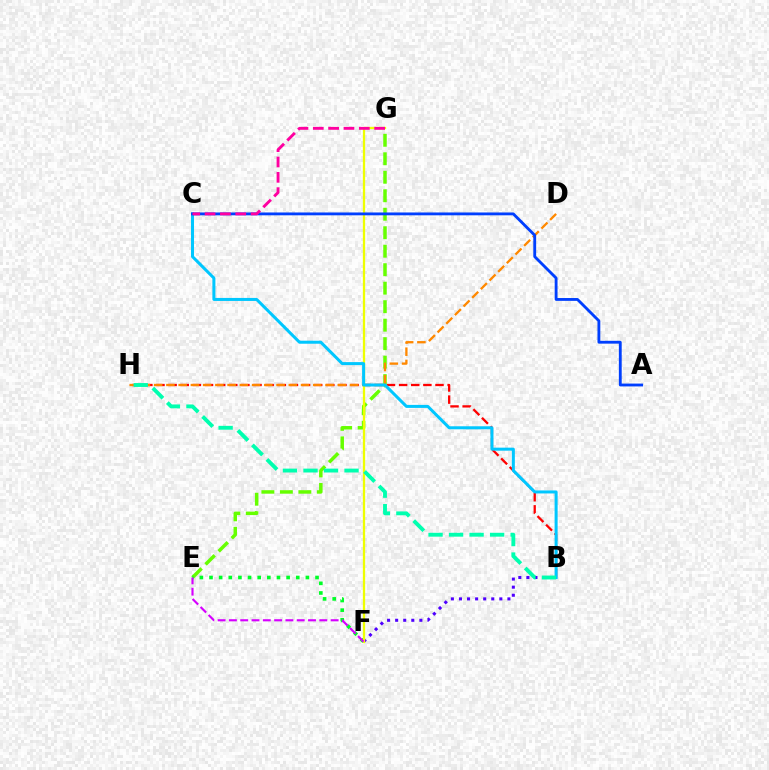{('B', 'F'): [{'color': '#4f00ff', 'line_style': 'dotted', 'thickness': 2.19}], ('E', 'G'): [{'color': '#66ff00', 'line_style': 'dashed', 'thickness': 2.51}], ('B', 'H'): [{'color': '#ff0000', 'line_style': 'dashed', 'thickness': 1.65}, {'color': '#00ffaf', 'line_style': 'dashed', 'thickness': 2.79}], ('E', 'F'): [{'color': '#00ff27', 'line_style': 'dotted', 'thickness': 2.62}, {'color': '#d600ff', 'line_style': 'dashed', 'thickness': 1.54}], ('D', 'H'): [{'color': '#ff8800', 'line_style': 'dashed', 'thickness': 1.66}], ('F', 'G'): [{'color': '#eeff00', 'line_style': 'solid', 'thickness': 1.64}], ('B', 'C'): [{'color': '#00c7ff', 'line_style': 'solid', 'thickness': 2.17}], ('A', 'C'): [{'color': '#003fff', 'line_style': 'solid', 'thickness': 2.05}], ('C', 'G'): [{'color': '#ff00a0', 'line_style': 'dashed', 'thickness': 2.08}]}